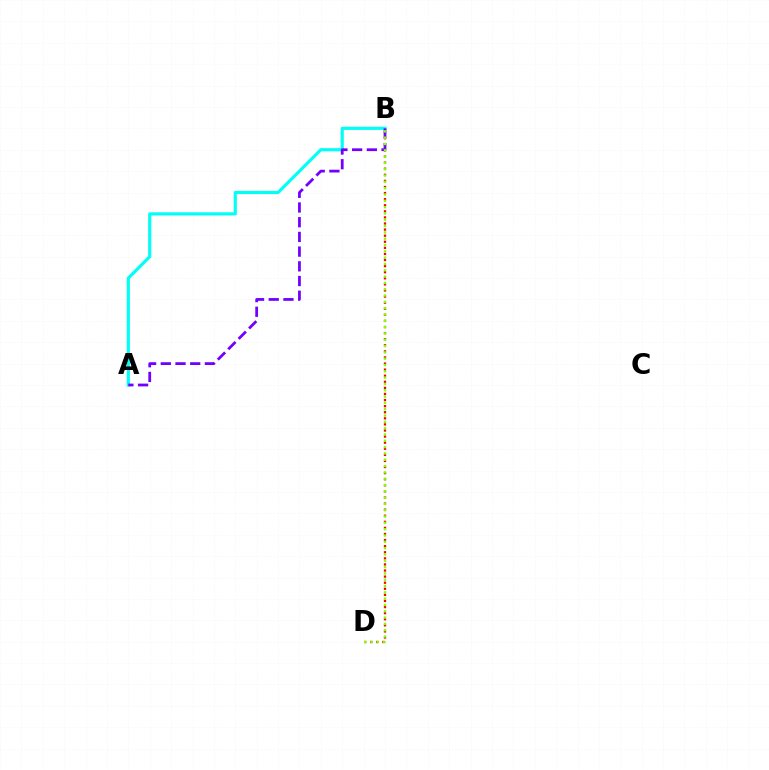{('B', 'D'): [{'color': '#ff0000', 'line_style': 'dotted', 'thickness': 1.65}, {'color': '#84ff00', 'line_style': 'dotted', 'thickness': 1.72}], ('A', 'B'): [{'color': '#00fff6', 'line_style': 'solid', 'thickness': 2.27}, {'color': '#7200ff', 'line_style': 'dashed', 'thickness': 2.0}]}